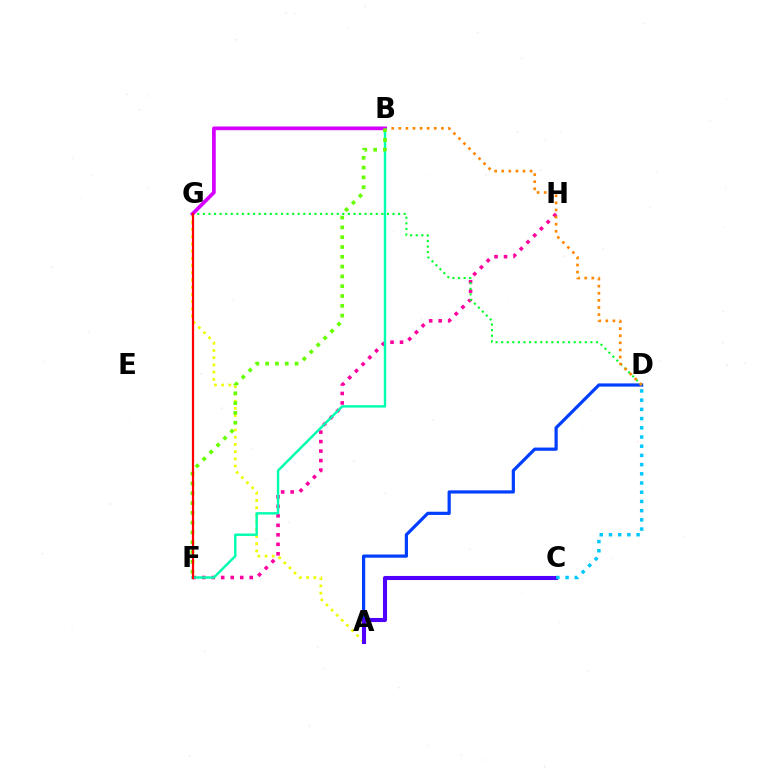{('F', 'H'): [{'color': '#ff00a0', 'line_style': 'dotted', 'thickness': 2.58}], ('A', 'G'): [{'color': '#eeff00', 'line_style': 'dotted', 'thickness': 1.96}], ('A', 'D'): [{'color': '#003fff', 'line_style': 'solid', 'thickness': 2.31}], ('D', 'G'): [{'color': '#00ff27', 'line_style': 'dotted', 'thickness': 1.52}], ('B', 'F'): [{'color': '#00ffaf', 'line_style': 'solid', 'thickness': 1.75}, {'color': '#66ff00', 'line_style': 'dotted', 'thickness': 2.66}], ('B', 'D'): [{'color': '#ff8800', 'line_style': 'dotted', 'thickness': 1.93}], ('B', 'G'): [{'color': '#d600ff', 'line_style': 'solid', 'thickness': 2.66}], ('A', 'C'): [{'color': '#4f00ff', 'line_style': 'solid', 'thickness': 2.94}], ('C', 'D'): [{'color': '#00c7ff', 'line_style': 'dotted', 'thickness': 2.5}], ('F', 'G'): [{'color': '#ff0000', 'line_style': 'solid', 'thickness': 1.59}]}